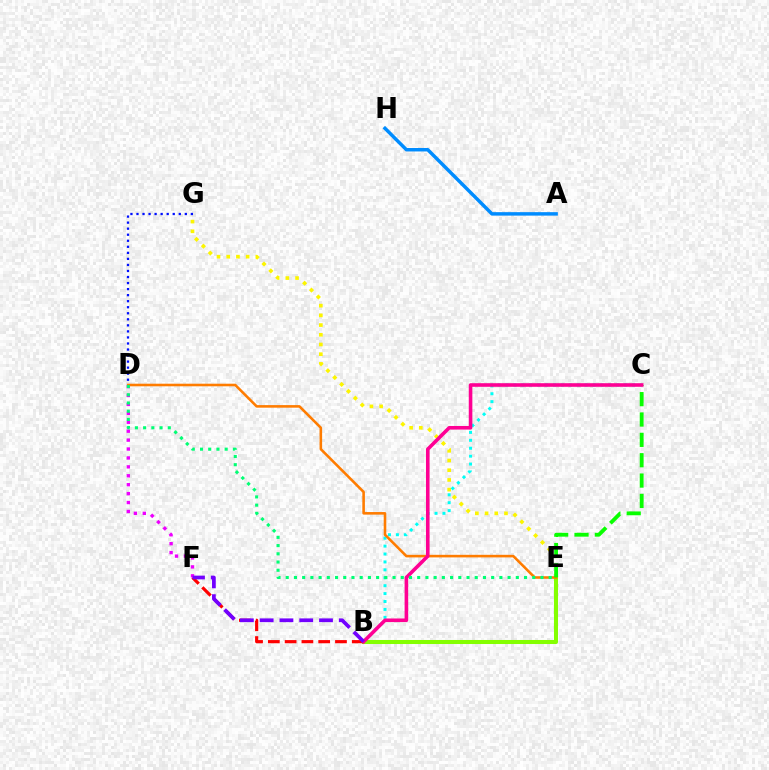{('B', 'E'): [{'color': '#84ff00', 'line_style': 'solid', 'thickness': 2.91}], ('D', 'G'): [{'color': '#0010ff', 'line_style': 'dotted', 'thickness': 1.64}], ('E', 'G'): [{'color': '#fcf500', 'line_style': 'dotted', 'thickness': 2.64}], ('A', 'H'): [{'color': '#008cff', 'line_style': 'solid', 'thickness': 2.5}], ('B', 'F'): [{'color': '#ff0000', 'line_style': 'dashed', 'thickness': 2.28}, {'color': '#7200ff', 'line_style': 'dashed', 'thickness': 2.69}], ('B', 'C'): [{'color': '#00fff6', 'line_style': 'dotted', 'thickness': 2.15}, {'color': '#ff0094', 'line_style': 'solid', 'thickness': 2.59}], ('D', 'E'): [{'color': '#ff7c00', 'line_style': 'solid', 'thickness': 1.86}, {'color': '#00ff74', 'line_style': 'dotted', 'thickness': 2.23}], ('D', 'F'): [{'color': '#ee00ff', 'line_style': 'dotted', 'thickness': 2.42}], ('C', 'E'): [{'color': '#08ff00', 'line_style': 'dashed', 'thickness': 2.77}]}